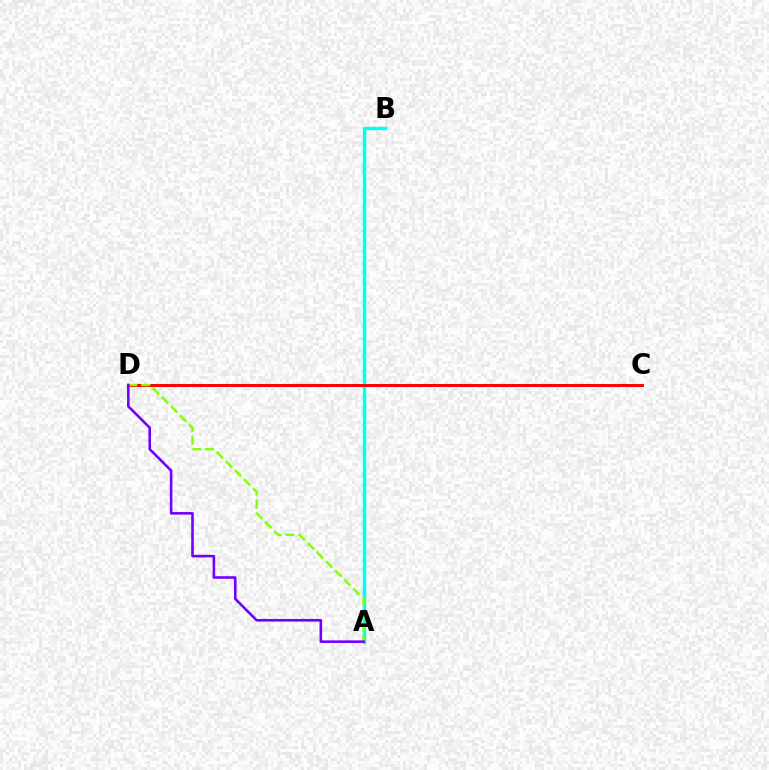{('A', 'B'): [{'color': '#00fff6', 'line_style': 'solid', 'thickness': 2.47}], ('C', 'D'): [{'color': '#ff0000', 'line_style': 'solid', 'thickness': 2.12}], ('A', 'D'): [{'color': '#84ff00', 'line_style': 'dashed', 'thickness': 1.75}, {'color': '#7200ff', 'line_style': 'solid', 'thickness': 1.87}]}